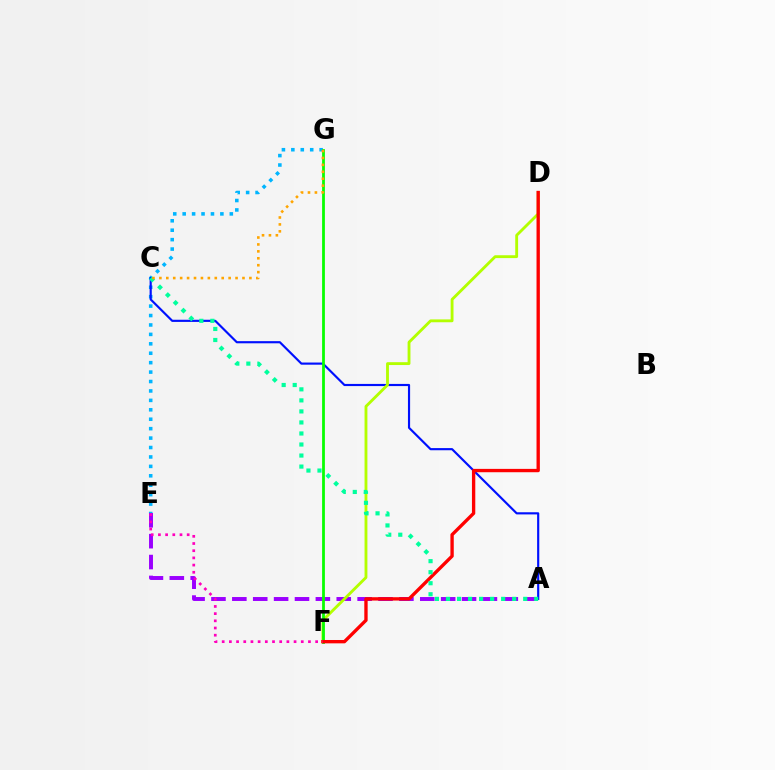{('E', 'G'): [{'color': '#00b5ff', 'line_style': 'dotted', 'thickness': 2.56}], ('A', 'E'): [{'color': '#9b00ff', 'line_style': 'dashed', 'thickness': 2.84}], ('A', 'C'): [{'color': '#0010ff', 'line_style': 'solid', 'thickness': 1.55}, {'color': '#00ff9d', 'line_style': 'dotted', 'thickness': 3.0}], ('D', 'F'): [{'color': '#b3ff00', 'line_style': 'solid', 'thickness': 2.05}, {'color': '#ff0000', 'line_style': 'solid', 'thickness': 2.41}], ('F', 'G'): [{'color': '#08ff00', 'line_style': 'solid', 'thickness': 2.0}], ('E', 'F'): [{'color': '#ff00bd', 'line_style': 'dotted', 'thickness': 1.95}], ('C', 'G'): [{'color': '#ffa500', 'line_style': 'dotted', 'thickness': 1.88}]}